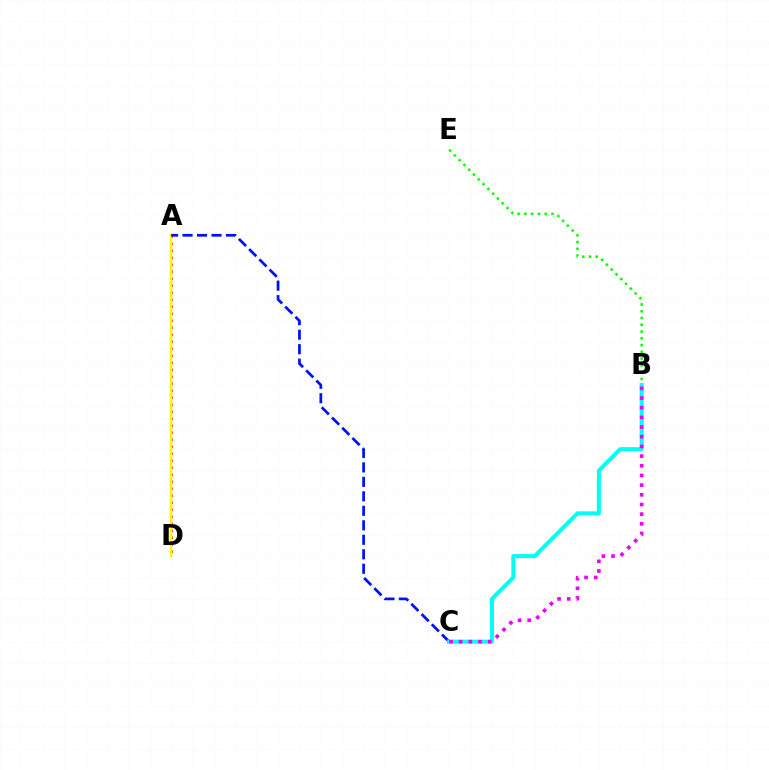{('A', 'D'): [{'color': '#ff0000', 'line_style': 'dotted', 'thickness': 1.9}, {'color': '#fcf500', 'line_style': 'solid', 'thickness': 1.8}], ('A', 'C'): [{'color': '#0010ff', 'line_style': 'dashed', 'thickness': 1.97}], ('B', 'E'): [{'color': '#08ff00', 'line_style': 'dotted', 'thickness': 1.84}], ('B', 'C'): [{'color': '#00fff6', 'line_style': 'solid', 'thickness': 2.9}, {'color': '#ee00ff', 'line_style': 'dotted', 'thickness': 2.63}]}